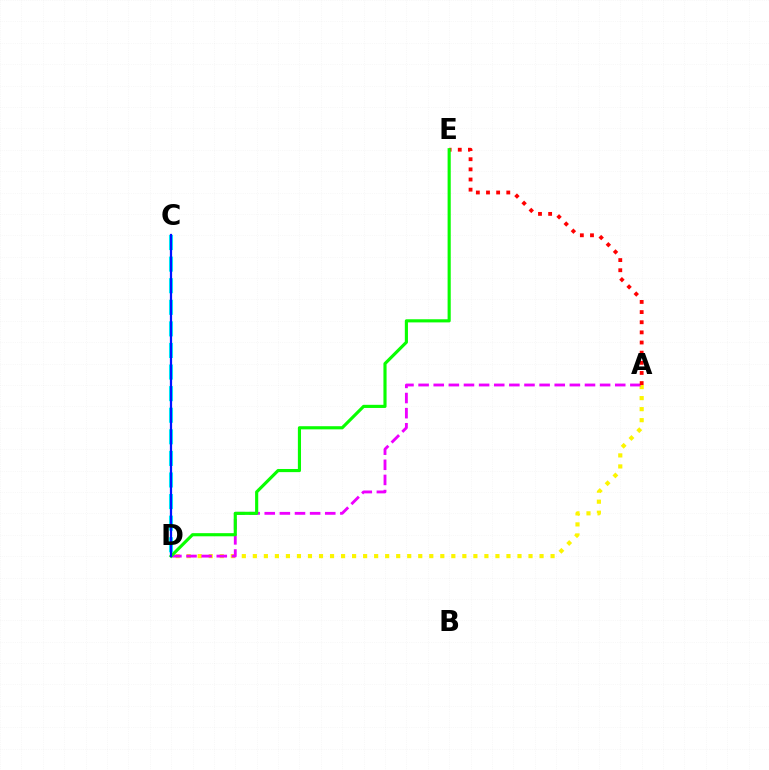{('A', 'D'): [{'color': '#fcf500', 'line_style': 'dotted', 'thickness': 3.0}, {'color': '#ee00ff', 'line_style': 'dashed', 'thickness': 2.05}], ('C', 'D'): [{'color': '#00fff6', 'line_style': 'dashed', 'thickness': 2.93}, {'color': '#0010ff', 'line_style': 'solid', 'thickness': 1.62}], ('A', 'E'): [{'color': '#ff0000', 'line_style': 'dotted', 'thickness': 2.76}], ('D', 'E'): [{'color': '#08ff00', 'line_style': 'solid', 'thickness': 2.26}]}